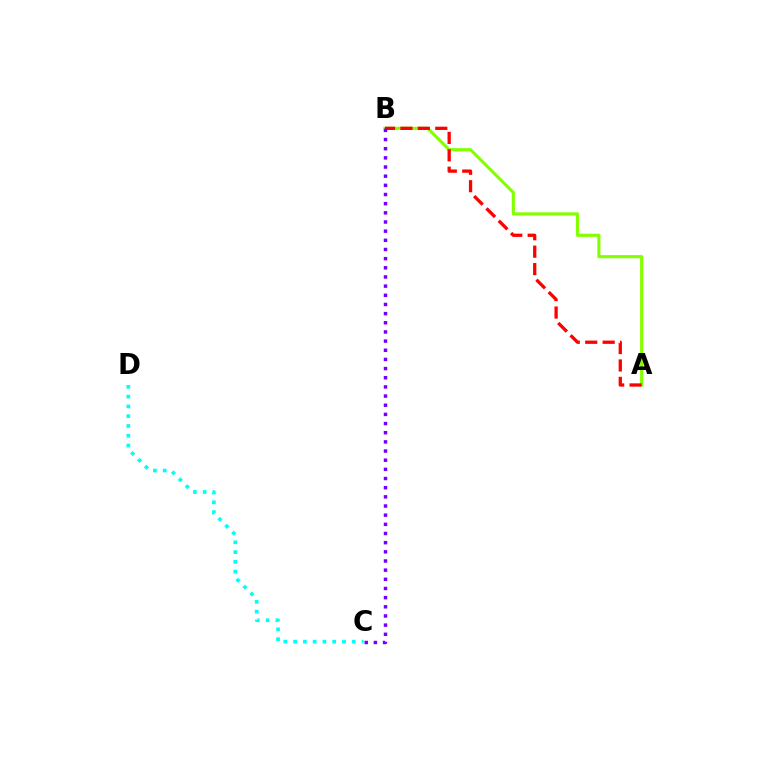{('A', 'B'): [{'color': '#84ff00', 'line_style': 'solid', 'thickness': 2.26}, {'color': '#ff0000', 'line_style': 'dashed', 'thickness': 2.37}], ('B', 'C'): [{'color': '#7200ff', 'line_style': 'dotted', 'thickness': 2.49}], ('C', 'D'): [{'color': '#00fff6', 'line_style': 'dotted', 'thickness': 2.66}]}